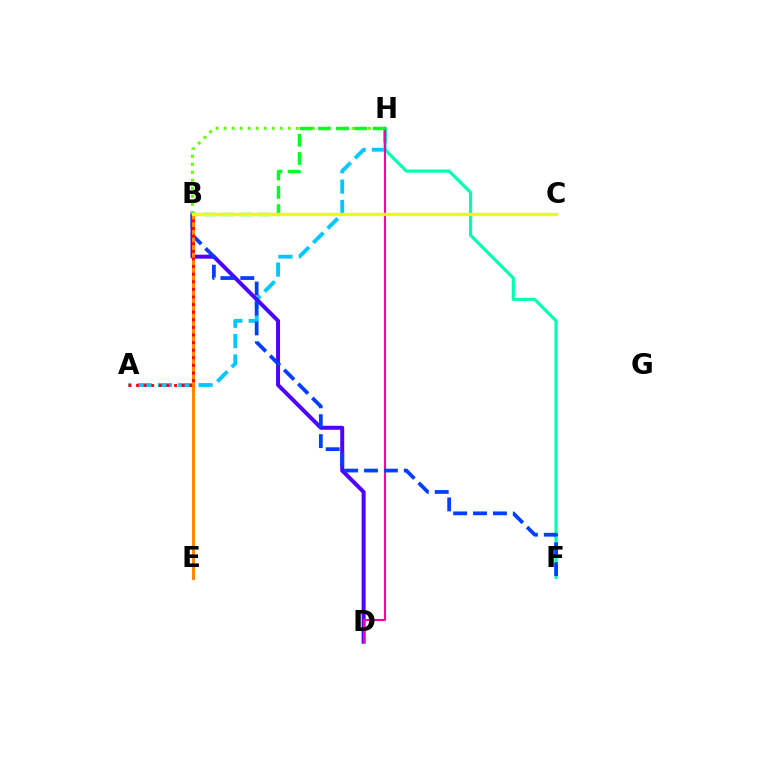{('A', 'H'): [{'color': '#00c7ff', 'line_style': 'dashed', 'thickness': 2.76}], ('B', 'E'): [{'color': '#d600ff', 'line_style': 'solid', 'thickness': 2.14}, {'color': '#ff8800', 'line_style': 'solid', 'thickness': 2.17}], ('F', 'H'): [{'color': '#00ffaf', 'line_style': 'solid', 'thickness': 2.28}], ('B', 'D'): [{'color': '#4f00ff', 'line_style': 'solid', 'thickness': 2.87}], ('D', 'H'): [{'color': '#ff00a0', 'line_style': 'solid', 'thickness': 1.52}], ('B', 'F'): [{'color': '#003fff', 'line_style': 'dashed', 'thickness': 2.7}], ('B', 'H'): [{'color': '#66ff00', 'line_style': 'dotted', 'thickness': 2.18}, {'color': '#00ff27', 'line_style': 'dashed', 'thickness': 2.48}], ('A', 'B'): [{'color': '#ff0000', 'line_style': 'dotted', 'thickness': 2.07}], ('B', 'C'): [{'color': '#eeff00', 'line_style': 'solid', 'thickness': 2.39}]}